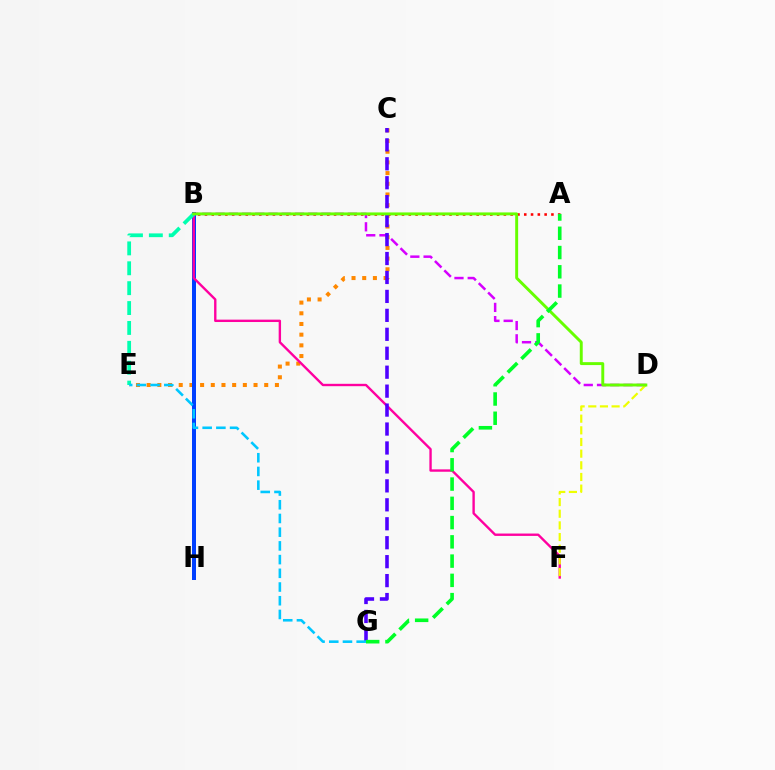{('C', 'E'): [{'color': '#ff8800', 'line_style': 'dotted', 'thickness': 2.9}], ('B', 'H'): [{'color': '#003fff', 'line_style': 'solid', 'thickness': 2.88}], ('A', 'B'): [{'color': '#ff0000', 'line_style': 'dotted', 'thickness': 1.85}], ('B', 'D'): [{'color': '#d600ff', 'line_style': 'dashed', 'thickness': 1.8}, {'color': '#66ff00', 'line_style': 'solid', 'thickness': 2.11}], ('B', 'F'): [{'color': '#ff00a0', 'line_style': 'solid', 'thickness': 1.71}], ('C', 'G'): [{'color': '#4f00ff', 'line_style': 'dashed', 'thickness': 2.57}], ('D', 'F'): [{'color': '#eeff00', 'line_style': 'dashed', 'thickness': 1.58}], ('B', 'E'): [{'color': '#00ffaf', 'line_style': 'dashed', 'thickness': 2.7}], ('E', 'G'): [{'color': '#00c7ff', 'line_style': 'dashed', 'thickness': 1.86}], ('A', 'G'): [{'color': '#00ff27', 'line_style': 'dashed', 'thickness': 2.62}]}